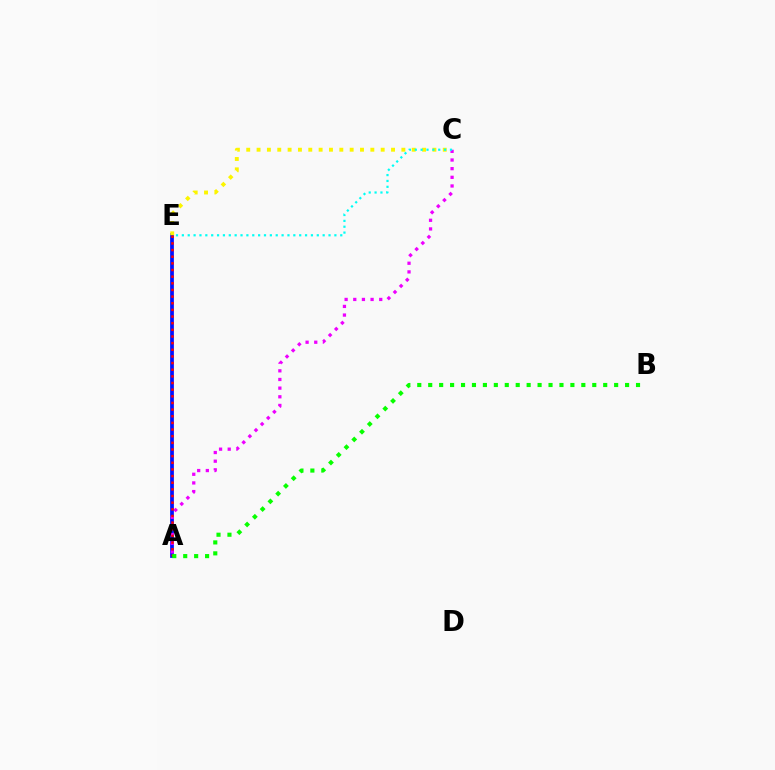{('A', 'E'): [{'color': '#0010ff', 'line_style': 'solid', 'thickness': 2.69}, {'color': '#ff0000', 'line_style': 'dotted', 'thickness': 1.81}], ('A', 'C'): [{'color': '#ee00ff', 'line_style': 'dotted', 'thickness': 2.35}], ('C', 'E'): [{'color': '#fcf500', 'line_style': 'dotted', 'thickness': 2.81}, {'color': '#00fff6', 'line_style': 'dotted', 'thickness': 1.59}], ('A', 'B'): [{'color': '#08ff00', 'line_style': 'dotted', 'thickness': 2.97}]}